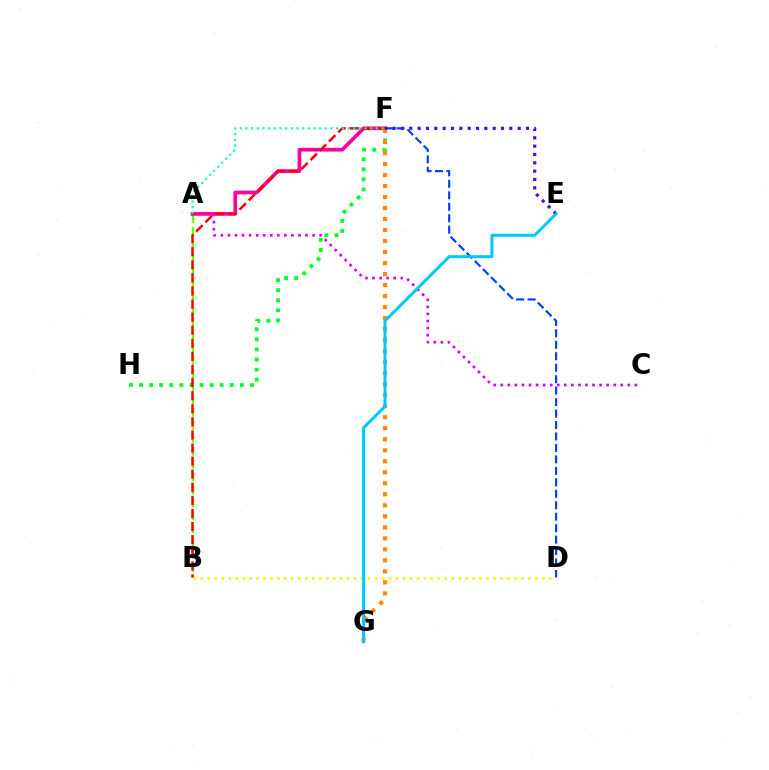{('D', 'F'): [{'color': '#003fff', 'line_style': 'dashed', 'thickness': 1.56}], ('F', 'H'): [{'color': '#00ff27', 'line_style': 'dotted', 'thickness': 2.74}], ('A', 'B'): [{'color': '#66ff00', 'line_style': 'dashed', 'thickness': 1.76}], ('A', 'C'): [{'color': '#d600ff', 'line_style': 'dotted', 'thickness': 1.92}], ('A', 'F'): [{'color': '#ff00a0', 'line_style': 'solid', 'thickness': 2.68}, {'color': '#00ffaf', 'line_style': 'dotted', 'thickness': 1.54}], ('B', 'D'): [{'color': '#eeff00', 'line_style': 'dotted', 'thickness': 1.89}], ('B', 'F'): [{'color': '#ff0000', 'line_style': 'dashed', 'thickness': 1.78}], ('F', 'G'): [{'color': '#ff8800', 'line_style': 'dotted', 'thickness': 2.99}], ('E', 'F'): [{'color': '#4f00ff', 'line_style': 'dotted', 'thickness': 2.27}], ('E', 'G'): [{'color': '#00c7ff', 'line_style': 'solid', 'thickness': 2.15}]}